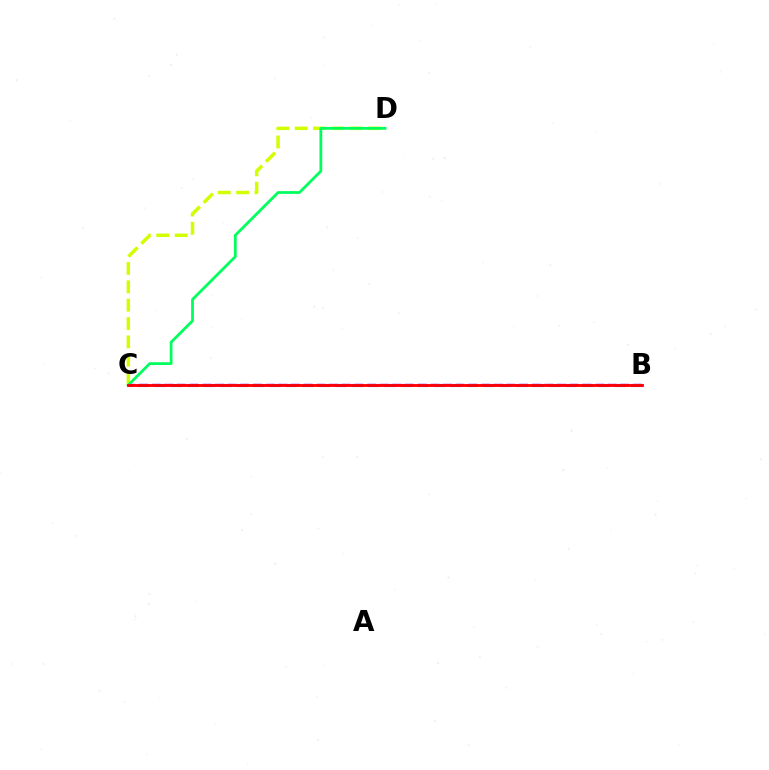{('C', 'D'): [{'color': '#d1ff00', 'line_style': 'dashed', 'thickness': 2.49}, {'color': '#00ff5c', 'line_style': 'solid', 'thickness': 2.0}], ('B', 'C'): [{'color': '#b900ff', 'line_style': 'dashed', 'thickness': 1.72}, {'color': '#0074ff', 'line_style': 'dashed', 'thickness': 2.23}, {'color': '#ff0000', 'line_style': 'solid', 'thickness': 2.04}]}